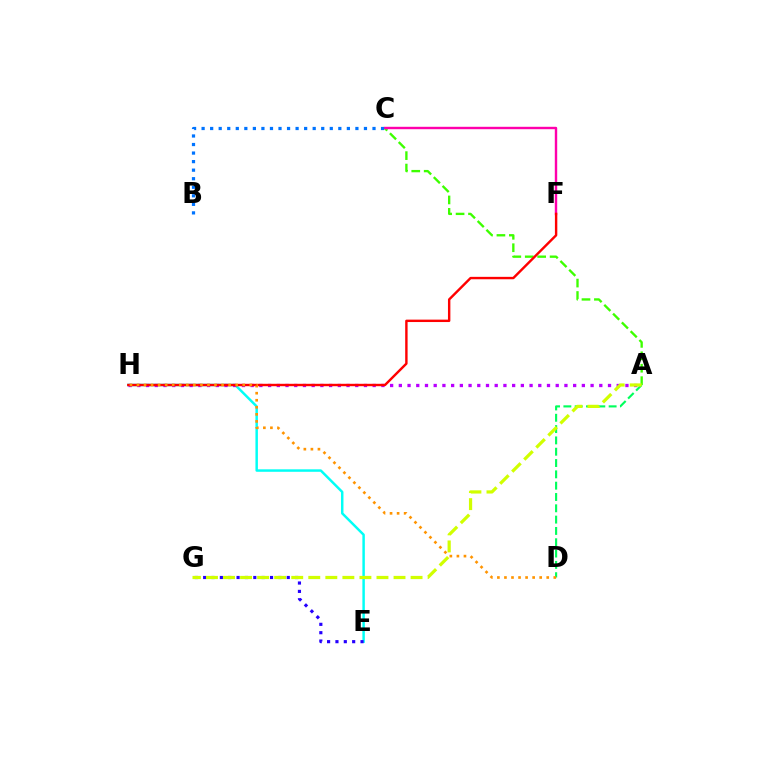{('A', 'C'): [{'color': '#3dff00', 'line_style': 'dashed', 'thickness': 1.69}], ('E', 'H'): [{'color': '#00fff6', 'line_style': 'solid', 'thickness': 1.78}], ('A', 'H'): [{'color': '#b900ff', 'line_style': 'dotted', 'thickness': 2.37}], ('C', 'F'): [{'color': '#ff00ac', 'line_style': 'solid', 'thickness': 1.73}], ('A', 'D'): [{'color': '#00ff5c', 'line_style': 'dashed', 'thickness': 1.54}], ('E', 'G'): [{'color': '#2500ff', 'line_style': 'dotted', 'thickness': 2.27}], ('F', 'H'): [{'color': '#ff0000', 'line_style': 'solid', 'thickness': 1.74}], ('A', 'G'): [{'color': '#d1ff00', 'line_style': 'dashed', 'thickness': 2.32}], ('D', 'H'): [{'color': '#ff9400', 'line_style': 'dotted', 'thickness': 1.92}], ('B', 'C'): [{'color': '#0074ff', 'line_style': 'dotted', 'thickness': 2.32}]}